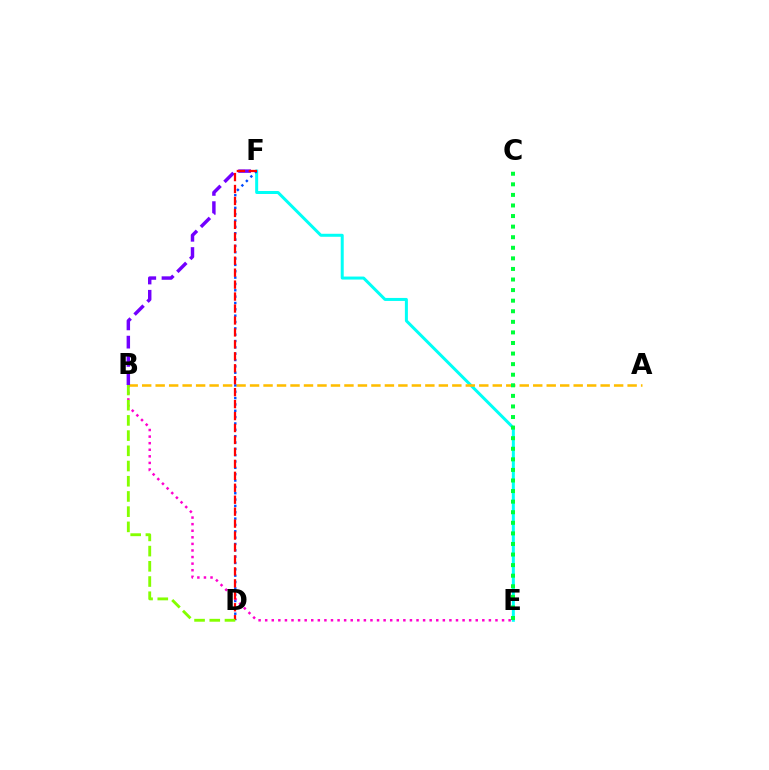{('E', 'F'): [{'color': '#00fff6', 'line_style': 'solid', 'thickness': 2.16}], ('A', 'B'): [{'color': '#ffbd00', 'line_style': 'dashed', 'thickness': 1.83}], ('B', 'F'): [{'color': '#7200ff', 'line_style': 'dashed', 'thickness': 2.48}], ('C', 'E'): [{'color': '#00ff39', 'line_style': 'dotted', 'thickness': 2.87}], ('D', 'F'): [{'color': '#004bff', 'line_style': 'dotted', 'thickness': 1.72}, {'color': '#ff0000', 'line_style': 'dashed', 'thickness': 1.62}], ('B', 'E'): [{'color': '#ff00cf', 'line_style': 'dotted', 'thickness': 1.79}], ('B', 'D'): [{'color': '#84ff00', 'line_style': 'dashed', 'thickness': 2.07}]}